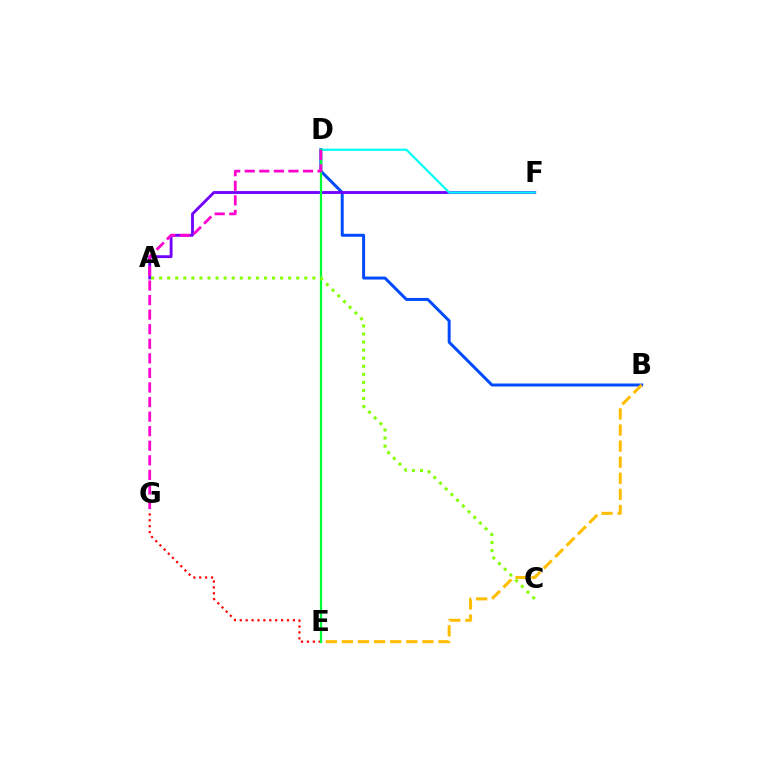{('B', 'D'): [{'color': '#004bff', 'line_style': 'solid', 'thickness': 2.14}], ('A', 'F'): [{'color': '#7200ff', 'line_style': 'solid', 'thickness': 2.05}], ('D', 'F'): [{'color': '#00fff6', 'line_style': 'solid', 'thickness': 1.57}], ('E', 'G'): [{'color': '#ff0000', 'line_style': 'dotted', 'thickness': 1.6}], ('B', 'E'): [{'color': '#ffbd00', 'line_style': 'dashed', 'thickness': 2.19}], ('D', 'E'): [{'color': '#00ff39', 'line_style': 'solid', 'thickness': 1.63}], ('A', 'C'): [{'color': '#84ff00', 'line_style': 'dotted', 'thickness': 2.19}], ('D', 'G'): [{'color': '#ff00cf', 'line_style': 'dashed', 'thickness': 1.98}]}